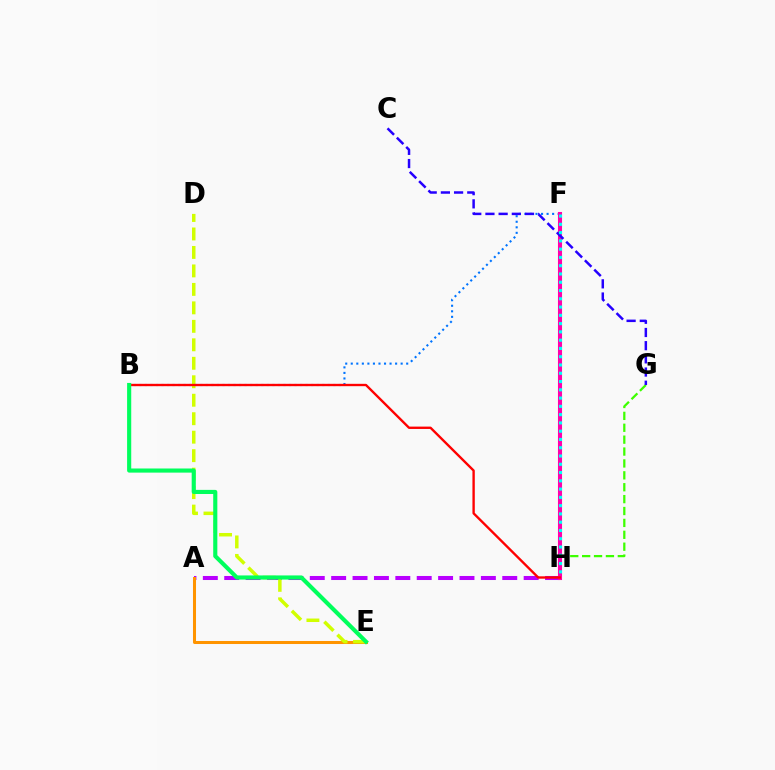{('A', 'H'): [{'color': '#b900ff', 'line_style': 'dashed', 'thickness': 2.91}], ('A', 'E'): [{'color': '#ff9400', 'line_style': 'solid', 'thickness': 2.18}], ('D', 'E'): [{'color': '#d1ff00', 'line_style': 'dashed', 'thickness': 2.51}], ('B', 'F'): [{'color': '#0074ff', 'line_style': 'dotted', 'thickness': 1.51}], ('G', 'H'): [{'color': '#3dff00', 'line_style': 'dashed', 'thickness': 1.62}], ('F', 'H'): [{'color': '#ff00ac', 'line_style': 'solid', 'thickness': 2.94}, {'color': '#00fff6', 'line_style': 'dotted', 'thickness': 2.25}], ('B', 'H'): [{'color': '#ff0000', 'line_style': 'solid', 'thickness': 1.7}], ('C', 'G'): [{'color': '#2500ff', 'line_style': 'dashed', 'thickness': 1.79}], ('B', 'E'): [{'color': '#00ff5c', 'line_style': 'solid', 'thickness': 2.97}]}